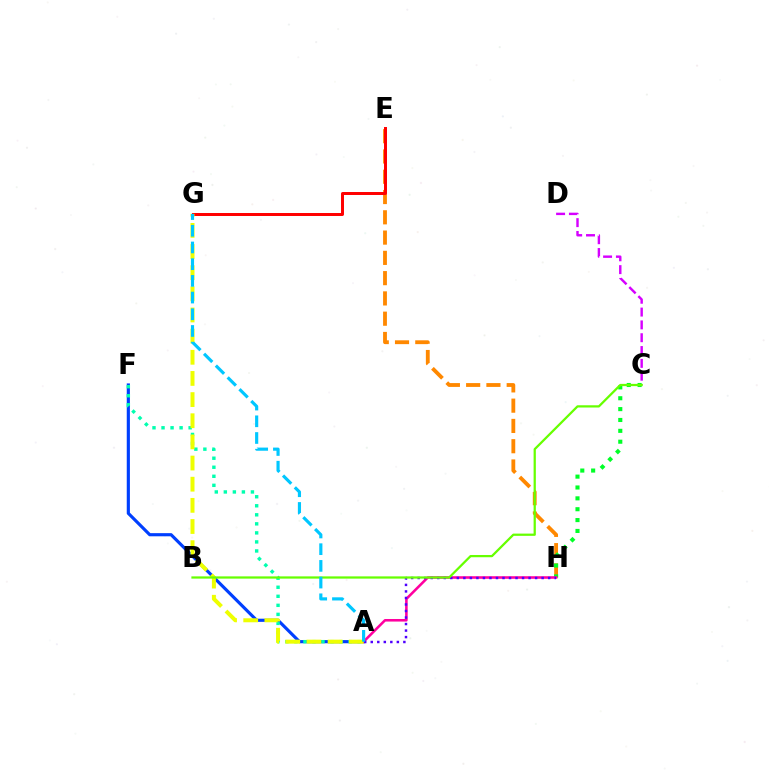{('C', 'D'): [{'color': '#d600ff', 'line_style': 'dashed', 'thickness': 1.74}], ('E', 'H'): [{'color': '#ff8800', 'line_style': 'dashed', 'thickness': 2.75}], ('A', 'F'): [{'color': '#003fff', 'line_style': 'solid', 'thickness': 2.27}, {'color': '#00ffaf', 'line_style': 'dotted', 'thickness': 2.45}], ('E', 'G'): [{'color': '#ff0000', 'line_style': 'solid', 'thickness': 2.14}], ('C', 'H'): [{'color': '#00ff27', 'line_style': 'dotted', 'thickness': 2.95}], ('A', 'H'): [{'color': '#ff00a0', 'line_style': 'solid', 'thickness': 1.85}, {'color': '#4f00ff', 'line_style': 'dotted', 'thickness': 1.77}], ('A', 'G'): [{'color': '#eeff00', 'line_style': 'dashed', 'thickness': 2.87}, {'color': '#00c7ff', 'line_style': 'dashed', 'thickness': 2.27}], ('B', 'C'): [{'color': '#66ff00', 'line_style': 'solid', 'thickness': 1.62}]}